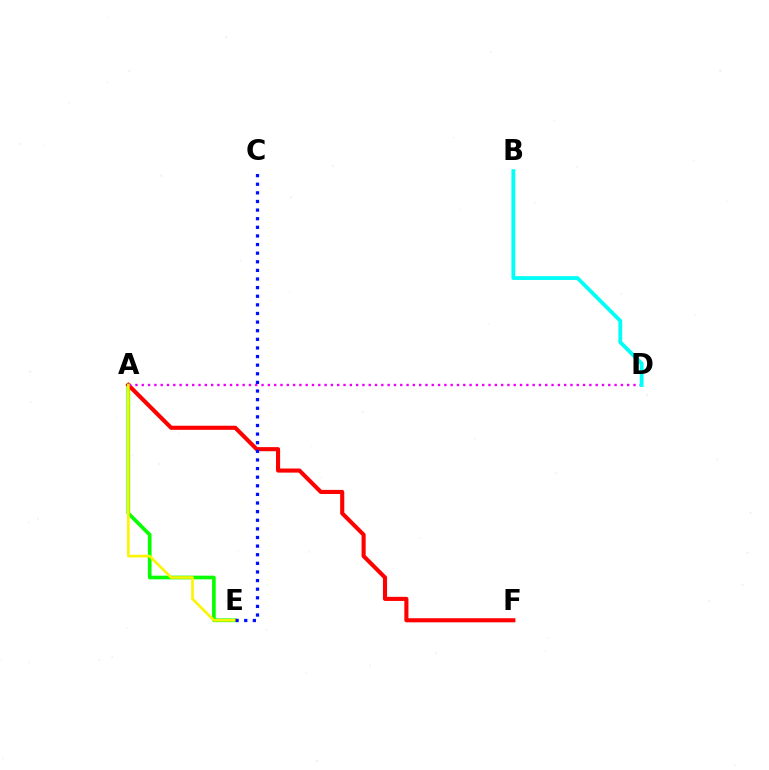{('A', 'E'): [{'color': '#08ff00', 'line_style': 'solid', 'thickness': 2.64}, {'color': '#fcf500', 'line_style': 'solid', 'thickness': 1.89}], ('A', 'F'): [{'color': '#ff0000', 'line_style': 'solid', 'thickness': 2.95}], ('A', 'D'): [{'color': '#ee00ff', 'line_style': 'dotted', 'thickness': 1.71}], ('B', 'D'): [{'color': '#00fff6', 'line_style': 'solid', 'thickness': 2.74}], ('C', 'E'): [{'color': '#0010ff', 'line_style': 'dotted', 'thickness': 2.34}]}